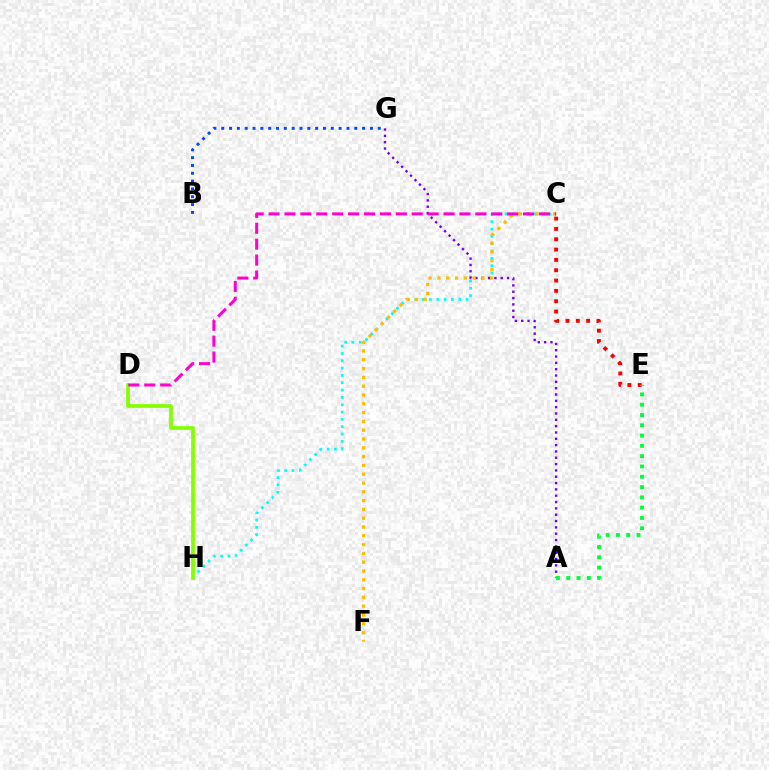{('B', 'G'): [{'color': '#004bff', 'line_style': 'dotted', 'thickness': 2.13}], ('C', 'H'): [{'color': '#00fff6', 'line_style': 'dotted', 'thickness': 1.99}], ('D', 'H'): [{'color': '#84ff00', 'line_style': 'solid', 'thickness': 2.68}], ('A', 'G'): [{'color': '#7200ff', 'line_style': 'dotted', 'thickness': 1.72}], ('C', 'F'): [{'color': '#ffbd00', 'line_style': 'dotted', 'thickness': 2.39}], ('C', 'D'): [{'color': '#ff00cf', 'line_style': 'dashed', 'thickness': 2.16}], ('C', 'E'): [{'color': '#ff0000', 'line_style': 'dotted', 'thickness': 2.81}], ('A', 'E'): [{'color': '#00ff39', 'line_style': 'dotted', 'thickness': 2.8}]}